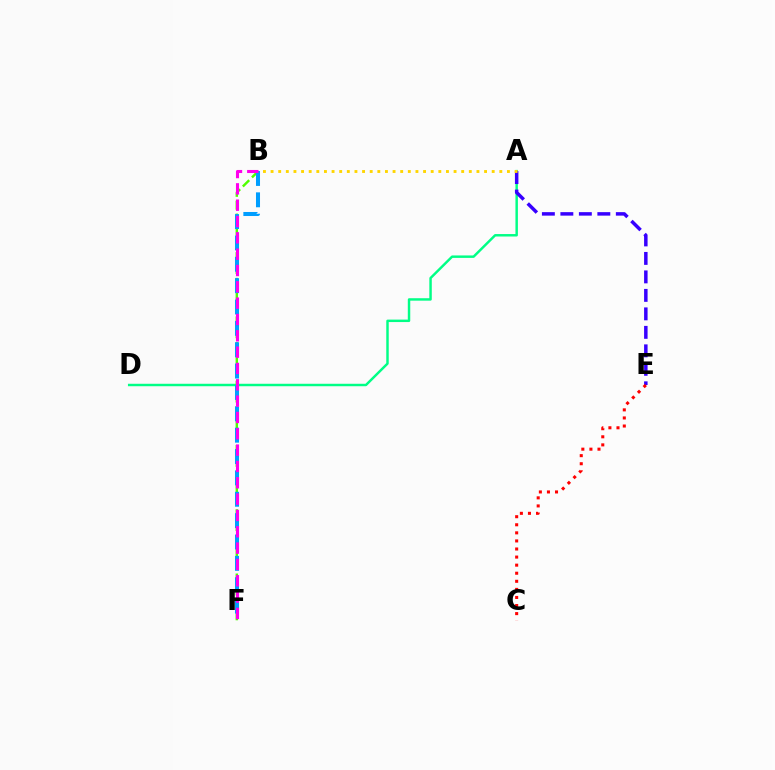{('A', 'D'): [{'color': '#00ff86', 'line_style': 'solid', 'thickness': 1.77}], ('B', 'F'): [{'color': '#4fff00', 'line_style': 'dashed', 'thickness': 1.75}, {'color': '#009eff', 'line_style': 'dashed', 'thickness': 2.9}, {'color': '#ff00ed', 'line_style': 'dashed', 'thickness': 2.22}], ('A', 'E'): [{'color': '#3700ff', 'line_style': 'dashed', 'thickness': 2.51}], ('C', 'E'): [{'color': '#ff0000', 'line_style': 'dotted', 'thickness': 2.19}], ('A', 'B'): [{'color': '#ffd500', 'line_style': 'dotted', 'thickness': 2.07}]}